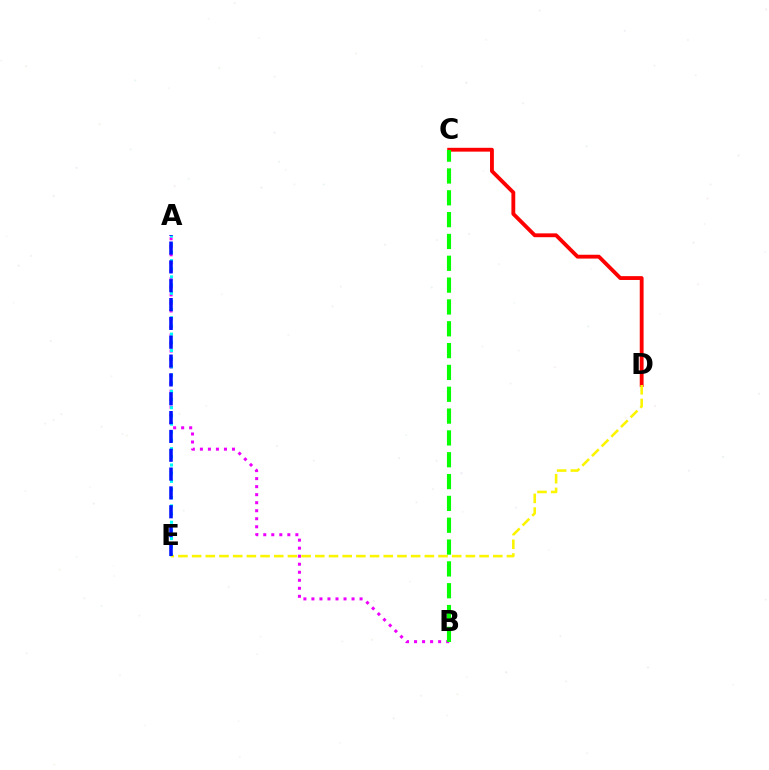{('A', 'B'): [{'color': '#ee00ff', 'line_style': 'dotted', 'thickness': 2.18}], ('C', 'D'): [{'color': '#ff0000', 'line_style': 'solid', 'thickness': 2.76}], ('A', 'E'): [{'color': '#00fff6', 'line_style': 'dotted', 'thickness': 2.22}, {'color': '#0010ff', 'line_style': 'dashed', 'thickness': 2.56}], ('D', 'E'): [{'color': '#fcf500', 'line_style': 'dashed', 'thickness': 1.86}], ('B', 'C'): [{'color': '#08ff00', 'line_style': 'dashed', 'thickness': 2.97}]}